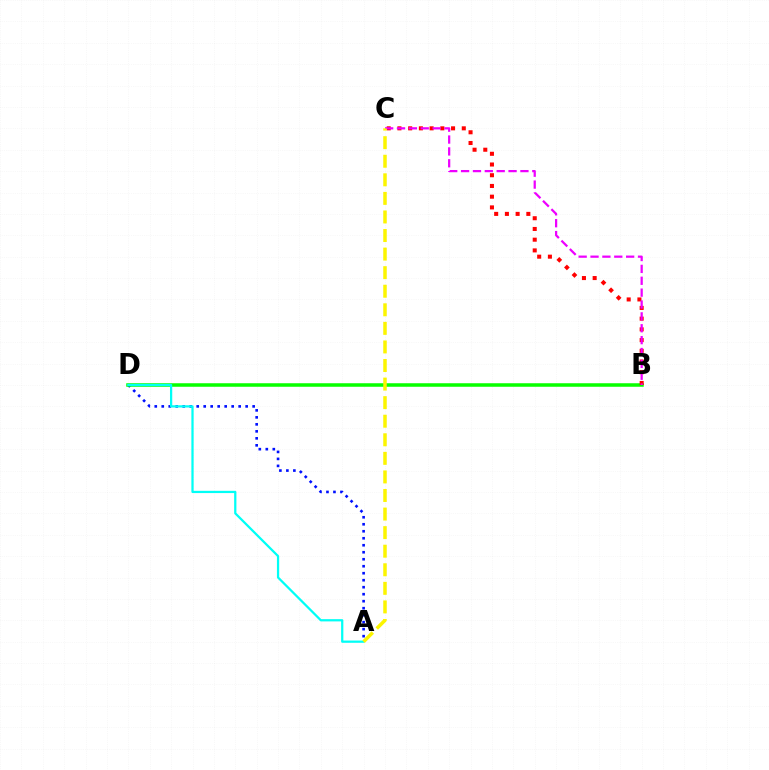{('A', 'D'): [{'color': '#0010ff', 'line_style': 'dotted', 'thickness': 1.9}, {'color': '#00fff6', 'line_style': 'solid', 'thickness': 1.62}], ('B', 'D'): [{'color': '#08ff00', 'line_style': 'solid', 'thickness': 2.53}], ('B', 'C'): [{'color': '#ff0000', 'line_style': 'dotted', 'thickness': 2.91}, {'color': '#ee00ff', 'line_style': 'dashed', 'thickness': 1.61}], ('A', 'C'): [{'color': '#fcf500', 'line_style': 'dashed', 'thickness': 2.52}]}